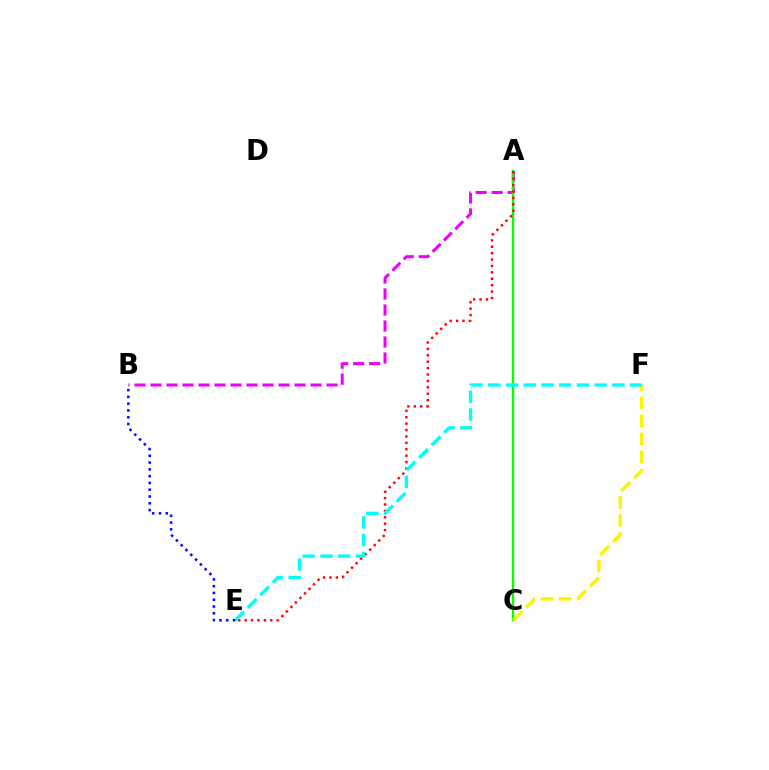{('A', 'B'): [{'color': '#ee00ff', 'line_style': 'dashed', 'thickness': 2.17}], ('A', 'C'): [{'color': '#08ff00', 'line_style': 'solid', 'thickness': 1.7}], ('C', 'F'): [{'color': '#fcf500', 'line_style': 'dashed', 'thickness': 2.46}], ('A', 'E'): [{'color': '#ff0000', 'line_style': 'dotted', 'thickness': 1.74}], ('E', 'F'): [{'color': '#00fff6', 'line_style': 'dashed', 'thickness': 2.41}], ('B', 'E'): [{'color': '#0010ff', 'line_style': 'dotted', 'thickness': 1.84}]}